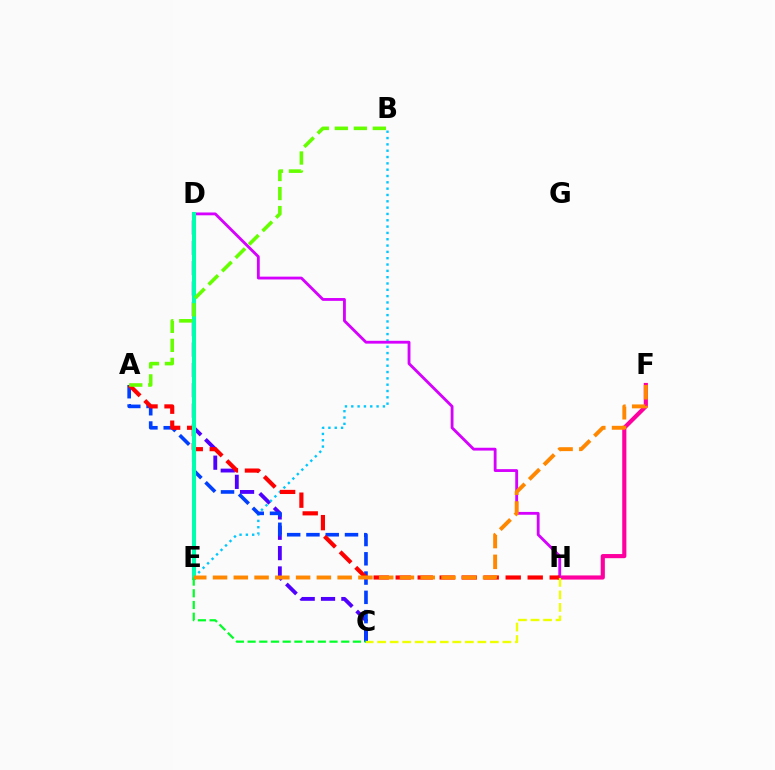{('C', 'D'): [{'color': '#4f00ff', 'line_style': 'dashed', 'thickness': 2.76}], ('B', 'E'): [{'color': '#00c7ff', 'line_style': 'dotted', 'thickness': 1.72}], ('A', 'C'): [{'color': '#003fff', 'line_style': 'dashed', 'thickness': 2.62}], ('F', 'H'): [{'color': '#ff00a0', 'line_style': 'solid', 'thickness': 2.99}], ('D', 'H'): [{'color': '#d600ff', 'line_style': 'solid', 'thickness': 2.03}], ('A', 'H'): [{'color': '#ff0000', 'line_style': 'dashed', 'thickness': 2.99}], ('C', 'H'): [{'color': '#eeff00', 'line_style': 'dashed', 'thickness': 1.7}], ('D', 'E'): [{'color': '#00ffaf', 'line_style': 'solid', 'thickness': 2.93}], ('C', 'E'): [{'color': '#00ff27', 'line_style': 'dashed', 'thickness': 1.59}], ('A', 'B'): [{'color': '#66ff00', 'line_style': 'dashed', 'thickness': 2.58}], ('E', 'F'): [{'color': '#ff8800', 'line_style': 'dashed', 'thickness': 2.82}]}